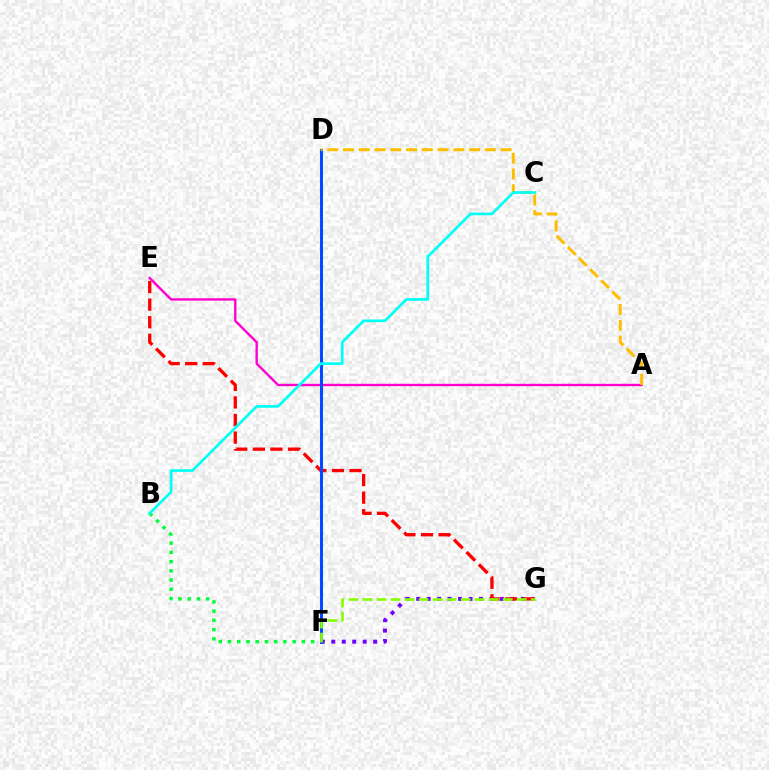{('F', 'G'): [{'color': '#7200ff', 'line_style': 'dotted', 'thickness': 2.84}, {'color': '#84ff00', 'line_style': 'dashed', 'thickness': 1.9}], ('E', 'G'): [{'color': '#ff0000', 'line_style': 'dashed', 'thickness': 2.39}], ('B', 'F'): [{'color': '#00ff39', 'line_style': 'dotted', 'thickness': 2.51}], ('A', 'E'): [{'color': '#ff00cf', 'line_style': 'solid', 'thickness': 1.71}], ('D', 'F'): [{'color': '#004bff', 'line_style': 'solid', 'thickness': 2.17}], ('A', 'D'): [{'color': '#ffbd00', 'line_style': 'dashed', 'thickness': 2.14}], ('B', 'C'): [{'color': '#00fff6', 'line_style': 'solid', 'thickness': 1.93}]}